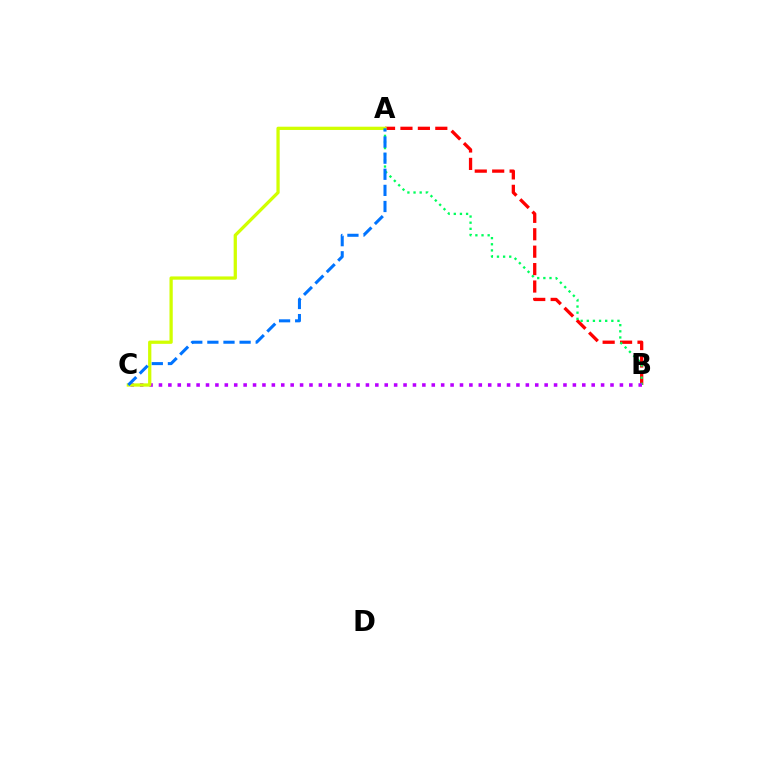{('A', 'B'): [{'color': '#ff0000', 'line_style': 'dashed', 'thickness': 2.37}, {'color': '#00ff5c', 'line_style': 'dotted', 'thickness': 1.67}], ('B', 'C'): [{'color': '#b900ff', 'line_style': 'dotted', 'thickness': 2.56}], ('A', 'C'): [{'color': '#d1ff00', 'line_style': 'solid', 'thickness': 2.35}, {'color': '#0074ff', 'line_style': 'dashed', 'thickness': 2.19}]}